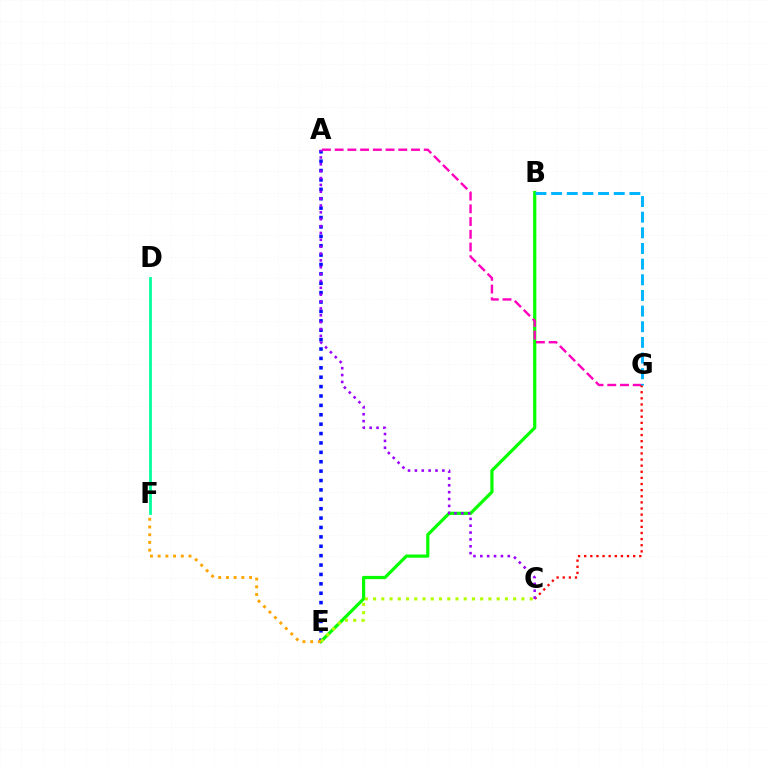{('A', 'E'): [{'color': '#0010ff', 'line_style': 'dotted', 'thickness': 2.55}], ('B', 'E'): [{'color': '#08ff00', 'line_style': 'solid', 'thickness': 2.31}], ('A', 'G'): [{'color': '#ff00bd', 'line_style': 'dashed', 'thickness': 1.73}], ('D', 'F'): [{'color': '#00ff9d', 'line_style': 'solid', 'thickness': 1.99}], ('C', 'G'): [{'color': '#ff0000', 'line_style': 'dotted', 'thickness': 1.66}], ('C', 'E'): [{'color': '#b3ff00', 'line_style': 'dotted', 'thickness': 2.24}], ('A', 'C'): [{'color': '#9b00ff', 'line_style': 'dotted', 'thickness': 1.86}], ('B', 'G'): [{'color': '#00b5ff', 'line_style': 'dashed', 'thickness': 2.13}], ('E', 'F'): [{'color': '#ffa500', 'line_style': 'dotted', 'thickness': 2.09}]}